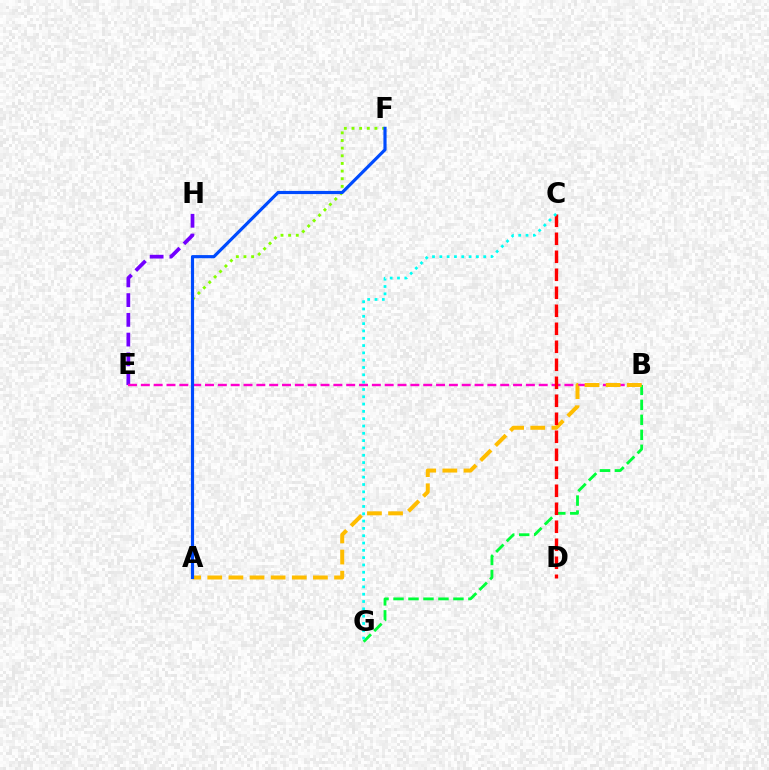{('E', 'H'): [{'color': '#7200ff', 'line_style': 'dashed', 'thickness': 2.68}], ('A', 'F'): [{'color': '#84ff00', 'line_style': 'dotted', 'thickness': 2.08}, {'color': '#004bff', 'line_style': 'solid', 'thickness': 2.28}], ('B', 'E'): [{'color': '#ff00cf', 'line_style': 'dashed', 'thickness': 1.74}], ('B', 'G'): [{'color': '#00ff39', 'line_style': 'dashed', 'thickness': 2.04}], ('A', 'B'): [{'color': '#ffbd00', 'line_style': 'dashed', 'thickness': 2.87}], ('C', 'D'): [{'color': '#ff0000', 'line_style': 'dashed', 'thickness': 2.45}], ('C', 'G'): [{'color': '#00fff6', 'line_style': 'dotted', 'thickness': 1.99}]}